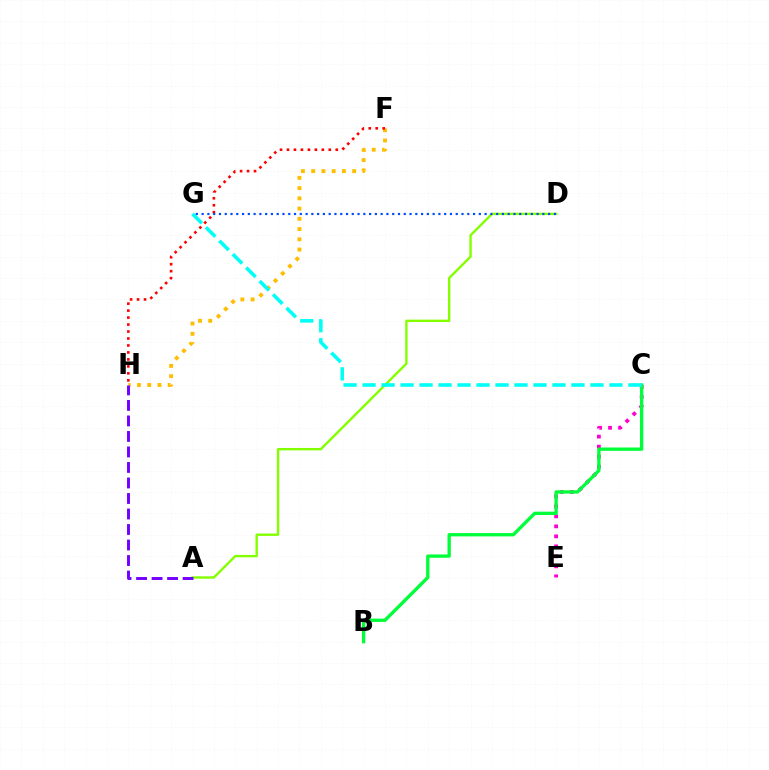{('C', 'E'): [{'color': '#ff00cf', 'line_style': 'dotted', 'thickness': 2.72}], ('A', 'D'): [{'color': '#84ff00', 'line_style': 'solid', 'thickness': 1.72}], ('B', 'C'): [{'color': '#00ff39', 'line_style': 'solid', 'thickness': 2.4}], ('F', 'H'): [{'color': '#ffbd00', 'line_style': 'dotted', 'thickness': 2.78}, {'color': '#ff0000', 'line_style': 'dotted', 'thickness': 1.89}], ('A', 'H'): [{'color': '#7200ff', 'line_style': 'dashed', 'thickness': 2.11}], ('C', 'G'): [{'color': '#00fff6', 'line_style': 'dashed', 'thickness': 2.58}], ('D', 'G'): [{'color': '#004bff', 'line_style': 'dotted', 'thickness': 1.57}]}